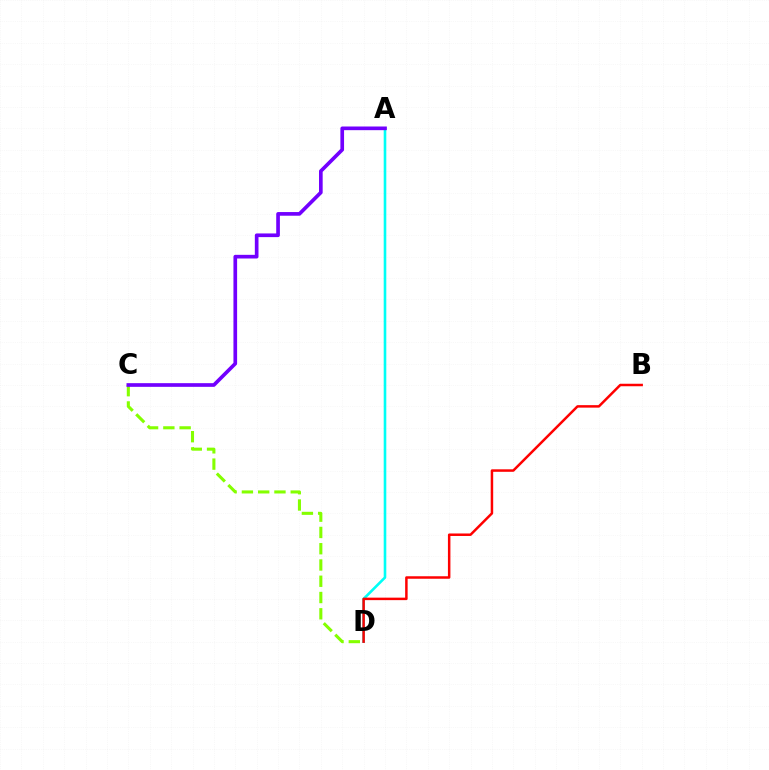{('A', 'D'): [{'color': '#00fff6', 'line_style': 'solid', 'thickness': 1.88}], ('C', 'D'): [{'color': '#84ff00', 'line_style': 'dashed', 'thickness': 2.21}], ('B', 'D'): [{'color': '#ff0000', 'line_style': 'solid', 'thickness': 1.79}], ('A', 'C'): [{'color': '#7200ff', 'line_style': 'solid', 'thickness': 2.64}]}